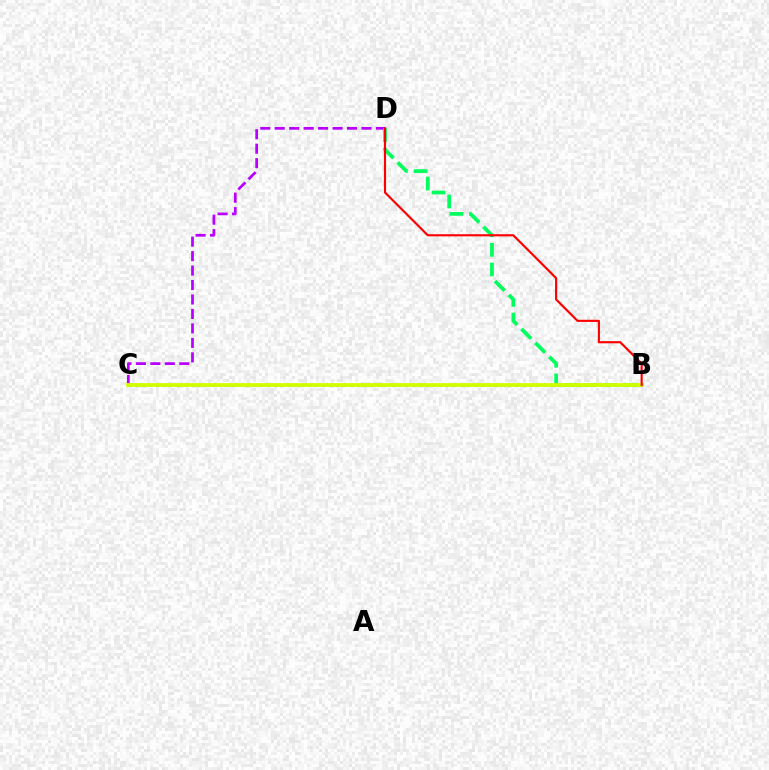{('C', 'D'): [{'color': '#b900ff', 'line_style': 'dashed', 'thickness': 1.96}], ('B', 'D'): [{'color': '#00ff5c', 'line_style': 'dashed', 'thickness': 2.67}, {'color': '#ff0000', 'line_style': 'solid', 'thickness': 1.55}], ('B', 'C'): [{'color': '#0074ff', 'line_style': 'dotted', 'thickness': 1.88}, {'color': '#d1ff00', 'line_style': 'solid', 'thickness': 2.73}]}